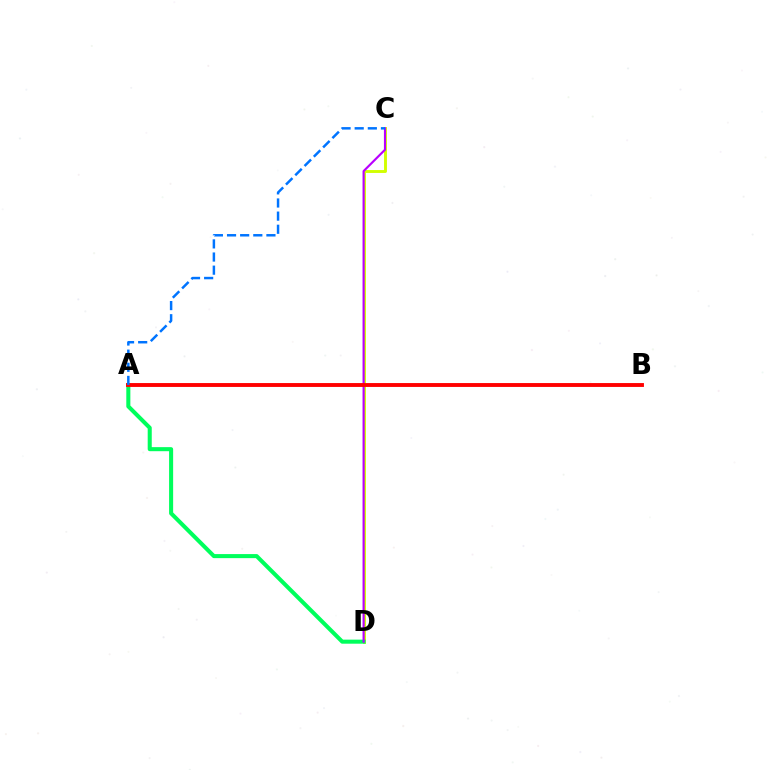{('C', 'D'): [{'color': '#d1ff00', 'line_style': 'solid', 'thickness': 2.09}, {'color': '#b900ff', 'line_style': 'solid', 'thickness': 1.55}], ('A', 'D'): [{'color': '#00ff5c', 'line_style': 'solid', 'thickness': 2.92}], ('A', 'B'): [{'color': '#ff0000', 'line_style': 'solid', 'thickness': 2.79}], ('A', 'C'): [{'color': '#0074ff', 'line_style': 'dashed', 'thickness': 1.78}]}